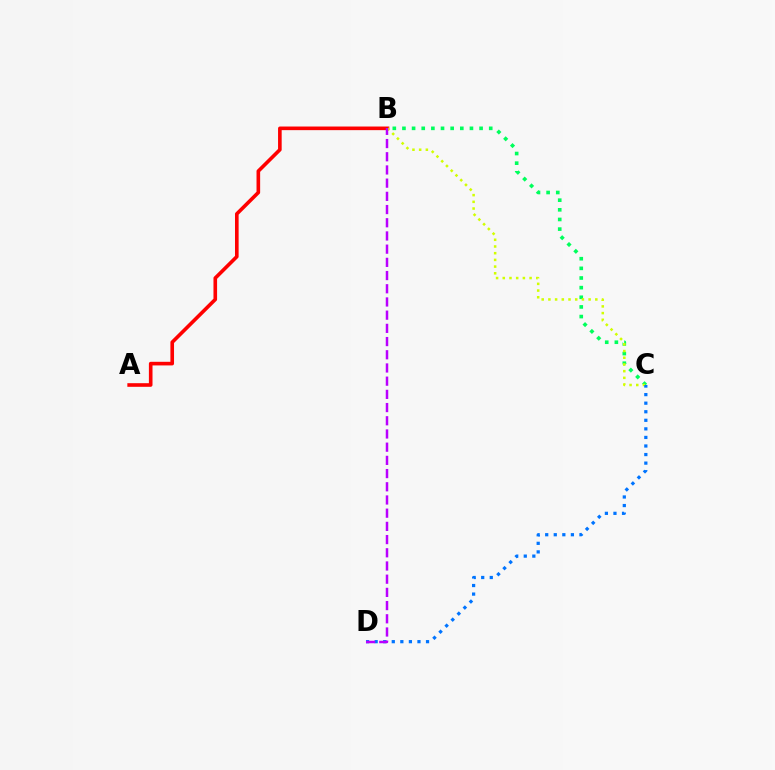{('B', 'C'): [{'color': '#00ff5c', 'line_style': 'dotted', 'thickness': 2.62}, {'color': '#d1ff00', 'line_style': 'dotted', 'thickness': 1.82}], ('A', 'B'): [{'color': '#ff0000', 'line_style': 'solid', 'thickness': 2.61}], ('C', 'D'): [{'color': '#0074ff', 'line_style': 'dotted', 'thickness': 2.33}], ('B', 'D'): [{'color': '#b900ff', 'line_style': 'dashed', 'thickness': 1.79}]}